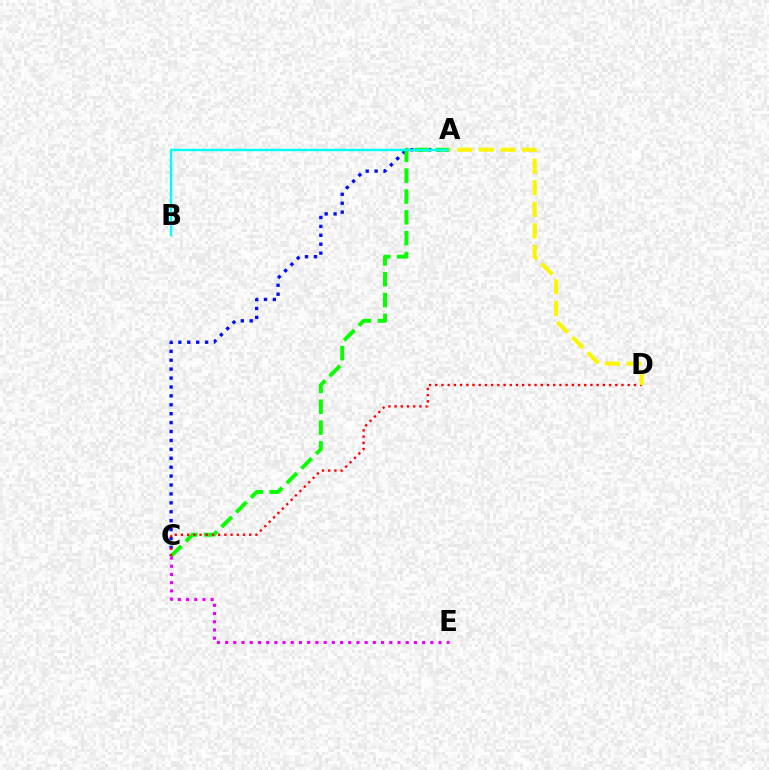{('A', 'C'): [{'color': '#0010ff', 'line_style': 'dotted', 'thickness': 2.42}, {'color': '#08ff00', 'line_style': 'dashed', 'thickness': 2.83}], ('C', 'D'): [{'color': '#ff0000', 'line_style': 'dotted', 'thickness': 1.69}], ('A', 'B'): [{'color': '#00fff6', 'line_style': 'solid', 'thickness': 1.75}], ('A', 'D'): [{'color': '#fcf500', 'line_style': 'dashed', 'thickness': 2.93}], ('C', 'E'): [{'color': '#ee00ff', 'line_style': 'dotted', 'thickness': 2.23}]}